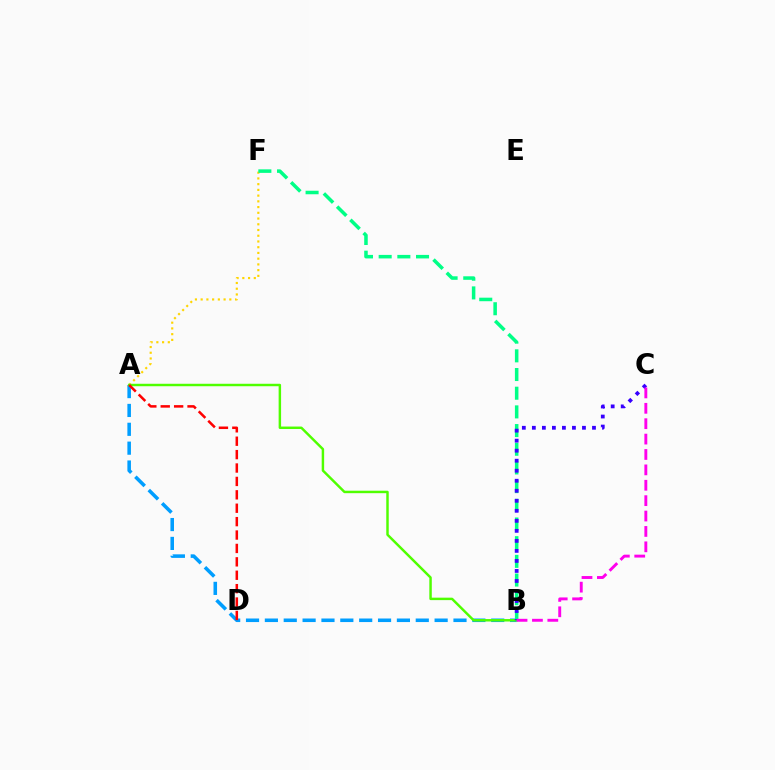{('A', 'F'): [{'color': '#ffd500', 'line_style': 'dotted', 'thickness': 1.56}], ('A', 'B'): [{'color': '#009eff', 'line_style': 'dashed', 'thickness': 2.56}, {'color': '#4fff00', 'line_style': 'solid', 'thickness': 1.77}], ('A', 'D'): [{'color': '#ff0000', 'line_style': 'dashed', 'thickness': 1.82}], ('B', 'F'): [{'color': '#00ff86', 'line_style': 'dashed', 'thickness': 2.54}], ('B', 'C'): [{'color': '#3700ff', 'line_style': 'dotted', 'thickness': 2.72}, {'color': '#ff00ed', 'line_style': 'dashed', 'thickness': 2.09}]}